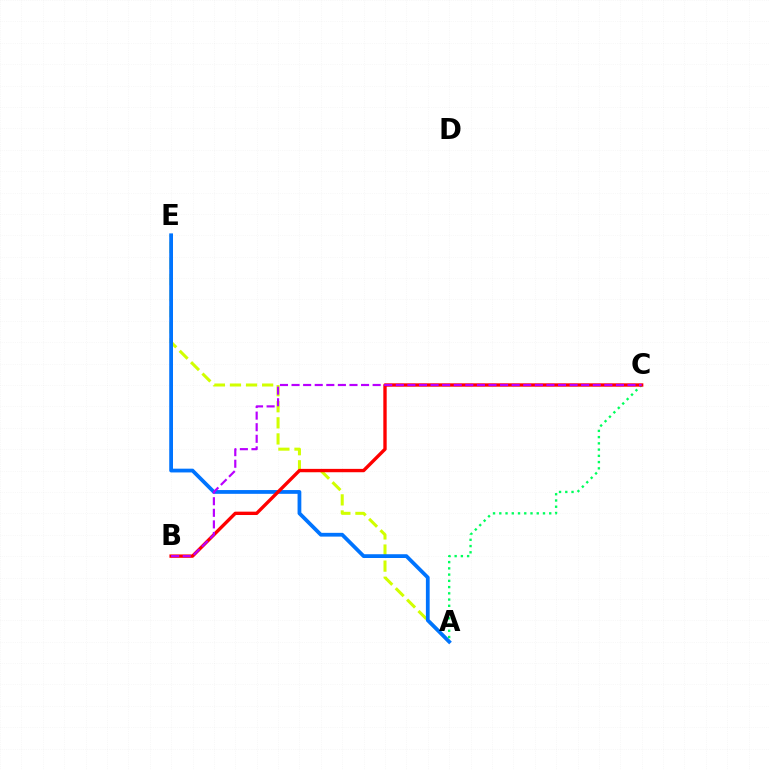{('A', 'E'): [{'color': '#d1ff00', 'line_style': 'dashed', 'thickness': 2.18}, {'color': '#0074ff', 'line_style': 'solid', 'thickness': 2.71}], ('A', 'C'): [{'color': '#00ff5c', 'line_style': 'dotted', 'thickness': 1.7}], ('B', 'C'): [{'color': '#ff0000', 'line_style': 'solid', 'thickness': 2.42}, {'color': '#b900ff', 'line_style': 'dashed', 'thickness': 1.57}]}